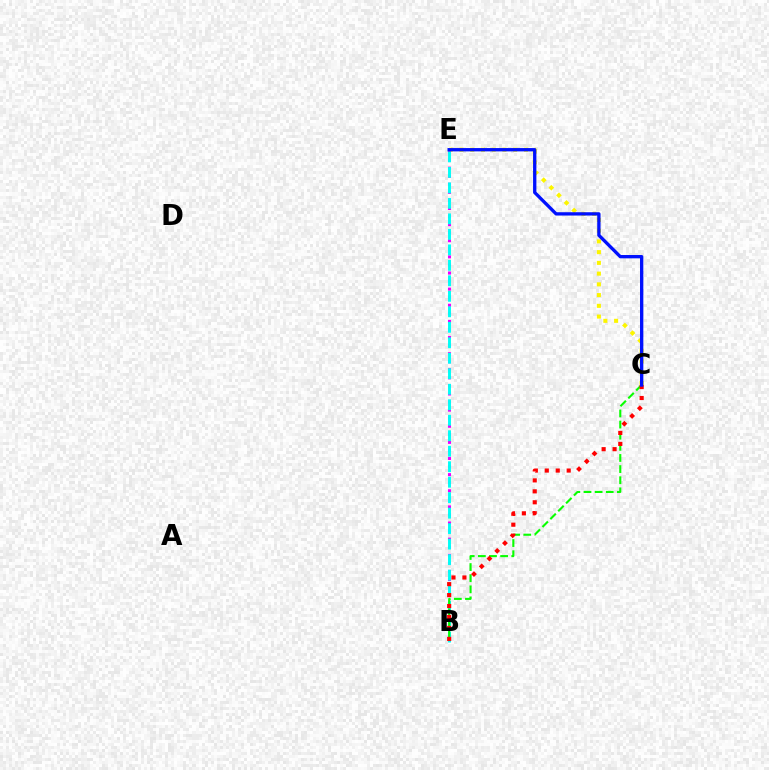{('C', 'E'): [{'color': '#fcf500', 'line_style': 'dotted', 'thickness': 2.92}, {'color': '#0010ff', 'line_style': 'solid', 'thickness': 2.39}], ('B', 'E'): [{'color': '#ee00ff', 'line_style': 'dotted', 'thickness': 2.19}, {'color': '#00fff6', 'line_style': 'dashed', 'thickness': 2.1}], ('B', 'C'): [{'color': '#08ff00', 'line_style': 'dashed', 'thickness': 1.51}, {'color': '#ff0000', 'line_style': 'dotted', 'thickness': 2.98}]}